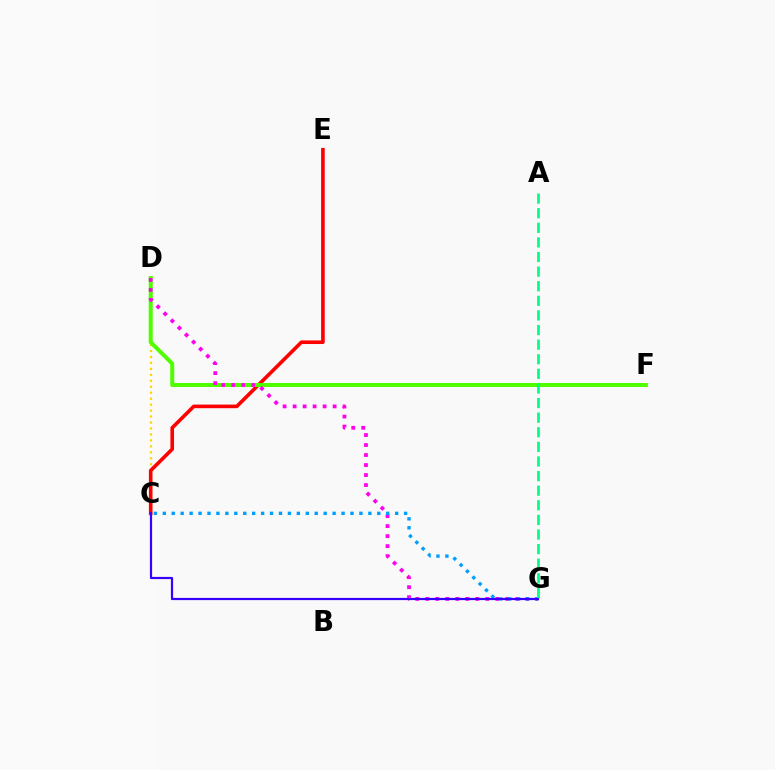{('C', 'D'): [{'color': '#ffd500', 'line_style': 'dotted', 'thickness': 1.62}], ('C', 'E'): [{'color': '#ff0000', 'line_style': 'solid', 'thickness': 2.6}], ('D', 'F'): [{'color': '#4fff00', 'line_style': 'solid', 'thickness': 2.88}], ('D', 'G'): [{'color': '#ff00ed', 'line_style': 'dotted', 'thickness': 2.72}], ('C', 'G'): [{'color': '#009eff', 'line_style': 'dotted', 'thickness': 2.43}, {'color': '#3700ff', 'line_style': 'solid', 'thickness': 1.59}], ('A', 'G'): [{'color': '#00ff86', 'line_style': 'dashed', 'thickness': 1.98}]}